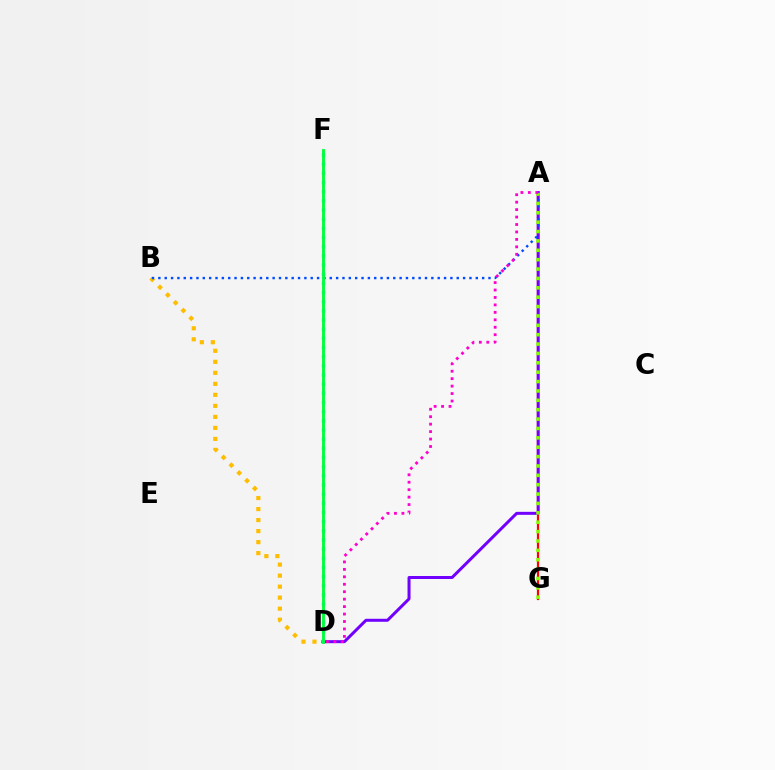{('A', 'G'): [{'color': '#ff0000', 'line_style': 'solid', 'thickness': 1.59}, {'color': '#84ff00', 'line_style': 'dotted', 'thickness': 2.55}], ('A', 'D'): [{'color': '#7200ff', 'line_style': 'solid', 'thickness': 2.16}, {'color': '#ff00cf', 'line_style': 'dotted', 'thickness': 2.02}], ('B', 'D'): [{'color': '#ffbd00', 'line_style': 'dotted', 'thickness': 2.99}], ('A', 'B'): [{'color': '#004bff', 'line_style': 'dotted', 'thickness': 1.72}], ('D', 'F'): [{'color': '#00fff6', 'line_style': 'dotted', 'thickness': 2.49}, {'color': '#00ff39', 'line_style': 'solid', 'thickness': 2.05}]}